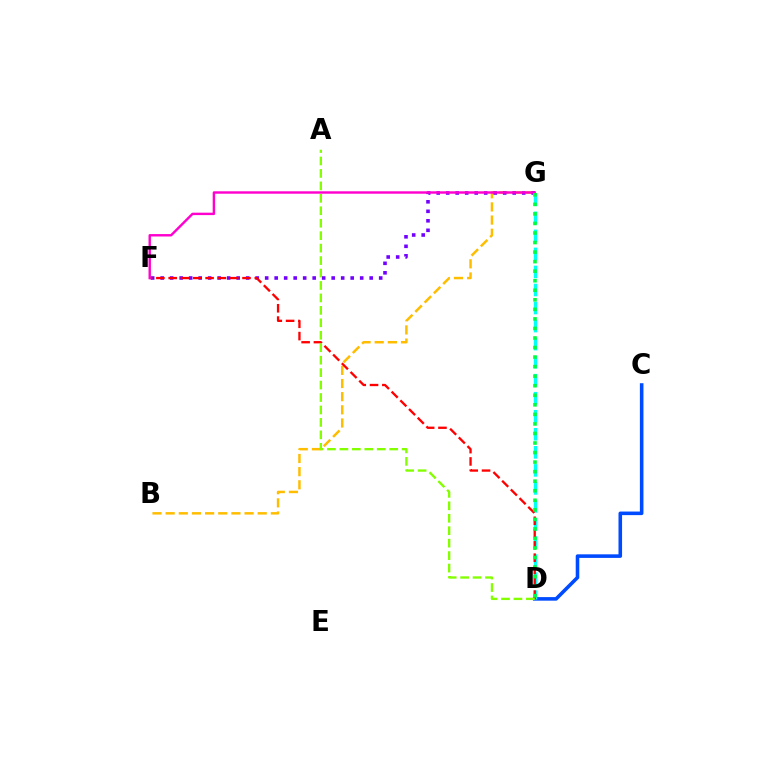{('C', 'D'): [{'color': '#004bff', 'line_style': 'solid', 'thickness': 2.57}], ('B', 'G'): [{'color': '#ffbd00', 'line_style': 'dashed', 'thickness': 1.79}], ('F', 'G'): [{'color': '#7200ff', 'line_style': 'dotted', 'thickness': 2.58}, {'color': '#ff00cf', 'line_style': 'solid', 'thickness': 1.74}], ('D', 'G'): [{'color': '#00fff6', 'line_style': 'dashed', 'thickness': 2.45}, {'color': '#00ff39', 'line_style': 'dotted', 'thickness': 2.59}], ('D', 'F'): [{'color': '#ff0000', 'line_style': 'dashed', 'thickness': 1.67}], ('A', 'D'): [{'color': '#84ff00', 'line_style': 'dashed', 'thickness': 1.69}]}